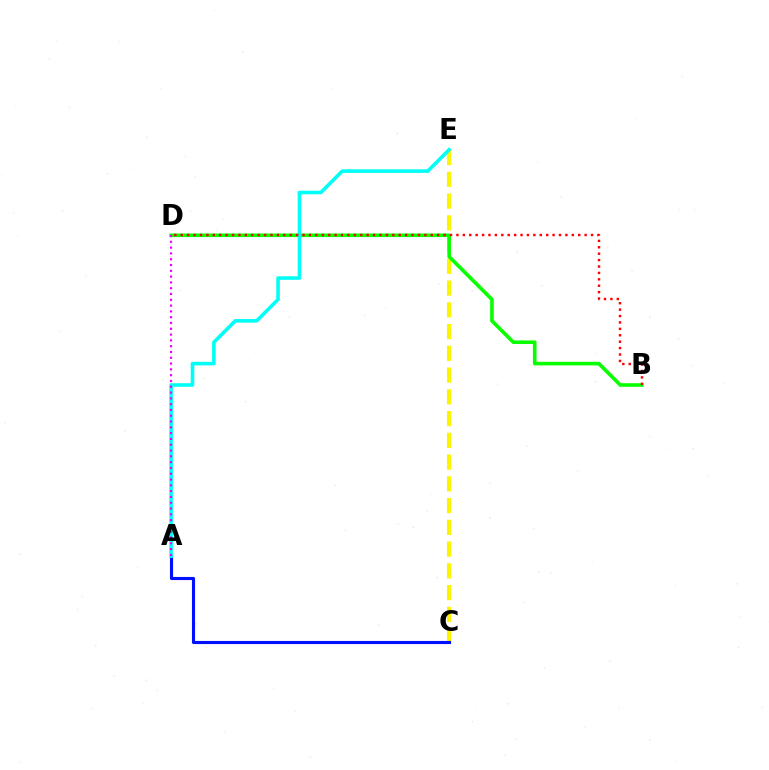{('C', 'E'): [{'color': '#fcf500', 'line_style': 'dashed', 'thickness': 2.95}], ('B', 'D'): [{'color': '#08ff00', 'line_style': 'solid', 'thickness': 2.6}, {'color': '#ff0000', 'line_style': 'dotted', 'thickness': 1.74}], ('A', 'C'): [{'color': '#0010ff', 'line_style': 'solid', 'thickness': 2.24}], ('A', 'E'): [{'color': '#00fff6', 'line_style': 'solid', 'thickness': 2.58}], ('A', 'D'): [{'color': '#ee00ff', 'line_style': 'dotted', 'thickness': 1.58}]}